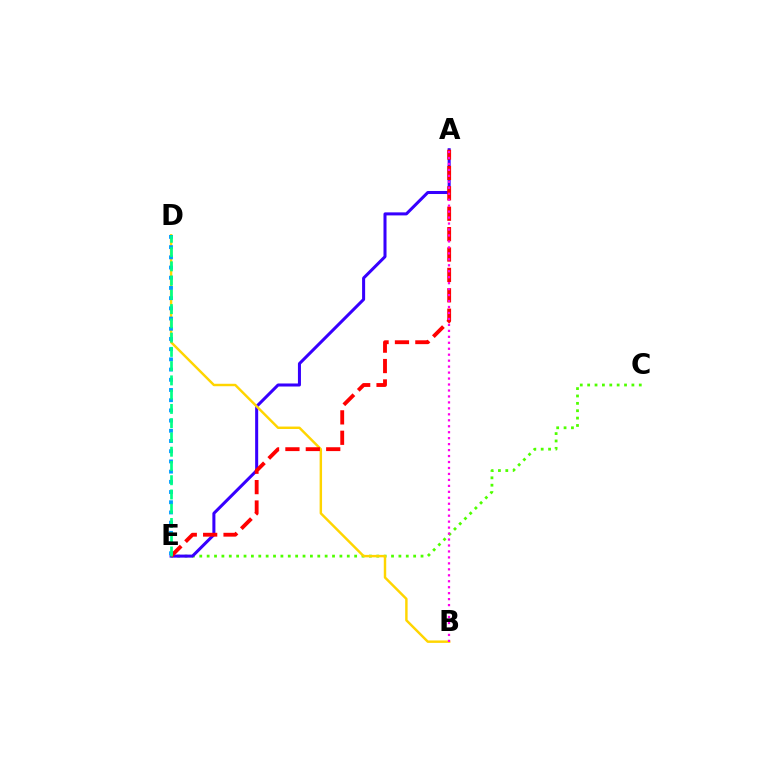{('C', 'E'): [{'color': '#4fff00', 'line_style': 'dotted', 'thickness': 2.0}], ('A', 'E'): [{'color': '#3700ff', 'line_style': 'solid', 'thickness': 2.18}, {'color': '#ff0000', 'line_style': 'dashed', 'thickness': 2.77}], ('B', 'D'): [{'color': '#ffd500', 'line_style': 'solid', 'thickness': 1.76}], ('D', 'E'): [{'color': '#009eff', 'line_style': 'dotted', 'thickness': 2.77}, {'color': '#00ff86', 'line_style': 'dashed', 'thickness': 1.94}], ('A', 'B'): [{'color': '#ff00ed', 'line_style': 'dotted', 'thickness': 1.62}]}